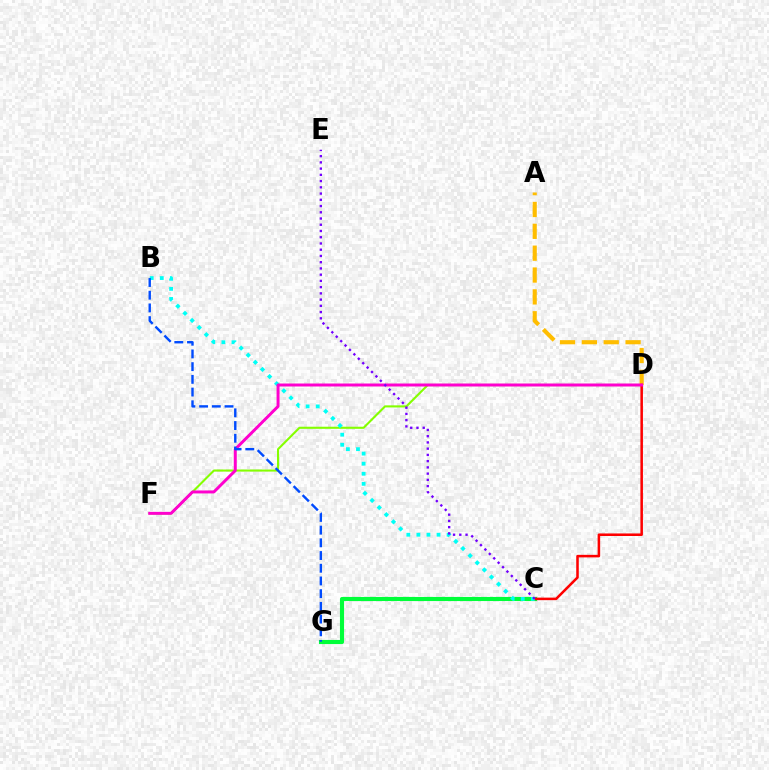{('A', 'D'): [{'color': '#ffbd00', 'line_style': 'dashed', 'thickness': 2.97}], ('D', 'F'): [{'color': '#84ff00', 'line_style': 'solid', 'thickness': 1.51}, {'color': '#ff00cf', 'line_style': 'solid', 'thickness': 2.14}], ('C', 'G'): [{'color': '#00ff39', 'line_style': 'solid', 'thickness': 2.96}], ('C', 'D'): [{'color': '#ff0000', 'line_style': 'solid', 'thickness': 1.83}], ('B', 'C'): [{'color': '#00fff6', 'line_style': 'dotted', 'thickness': 2.74}], ('C', 'E'): [{'color': '#7200ff', 'line_style': 'dotted', 'thickness': 1.69}], ('B', 'G'): [{'color': '#004bff', 'line_style': 'dashed', 'thickness': 1.73}]}